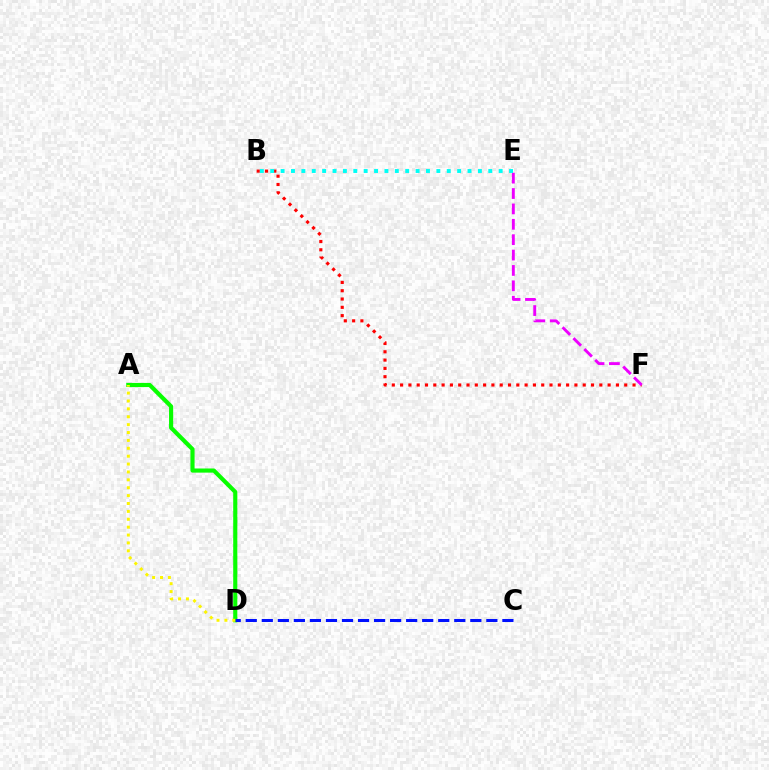{('B', 'F'): [{'color': '#ff0000', 'line_style': 'dotted', 'thickness': 2.26}], ('E', 'F'): [{'color': '#ee00ff', 'line_style': 'dashed', 'thickness': 2.09}], ('A', 'D'): [{'color': '#08ff00', 'line_style': 'solid', 'thickness': 2.98}, {'color': '#fcf500', 'line_style': 'dotted', 'thickness': 2.14}], ('B', 'E'): [{'color': '#00fff6', 'line_style': 'dotted', 'thickness': 2.82}], ('C', 'D'): [{'color': '#0010ff', 'line_style': 'dashed', 'thickness': 2.18}]}